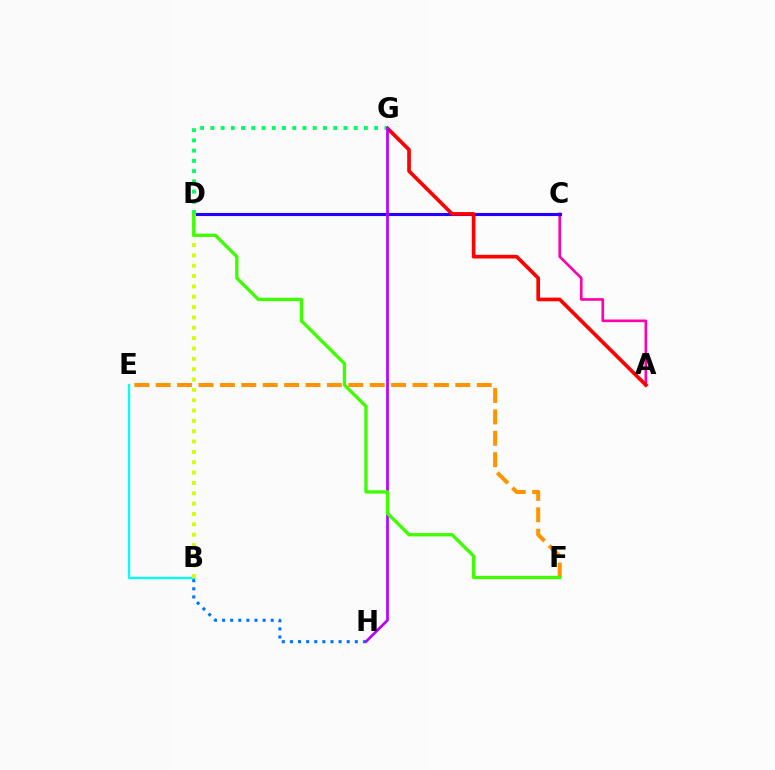{('A', 'C'): [{'color': '#ff00ac', 'line_style': 'solid', 'thickness': 1.9}], ('C', 'D'): [{'color': '#2500ff', 'line_style': 'solid', 'thickness': 2.23}], ('A', 'G'): [{'color': '#ff0000', 'line_style': 'solid', 'thickness': 2.64}], ('B', 'E'): [{'color': '#00fff6', 'line_style': 'solid', 'thickness': 1.67}], ('B', 'D'): [{'color': '#d1ff00', 'line_style': 'dotted', 'thickness': 2.81}], ('D', 'G'): [{'color': '#00ff5c', 'line_style': 'dotted', 'thickness': 2.78}], ('E', 'F'): [{'color': '#ff9400', 'line_style': 'dashed', 'thickness': 2.91}], ('G', 'H'): [{'color': '#b900ff', 'line_style': 'solid', 'thickness': 1.95}], ('D', 'F'): [{'color': '#3dff00', 'line_style': 'solid', 'thickness': 2.4}], ('B', 'H'): [{'color': '#0074ff', 'line_style': 'dotted', 'thickness': 2.2}]}